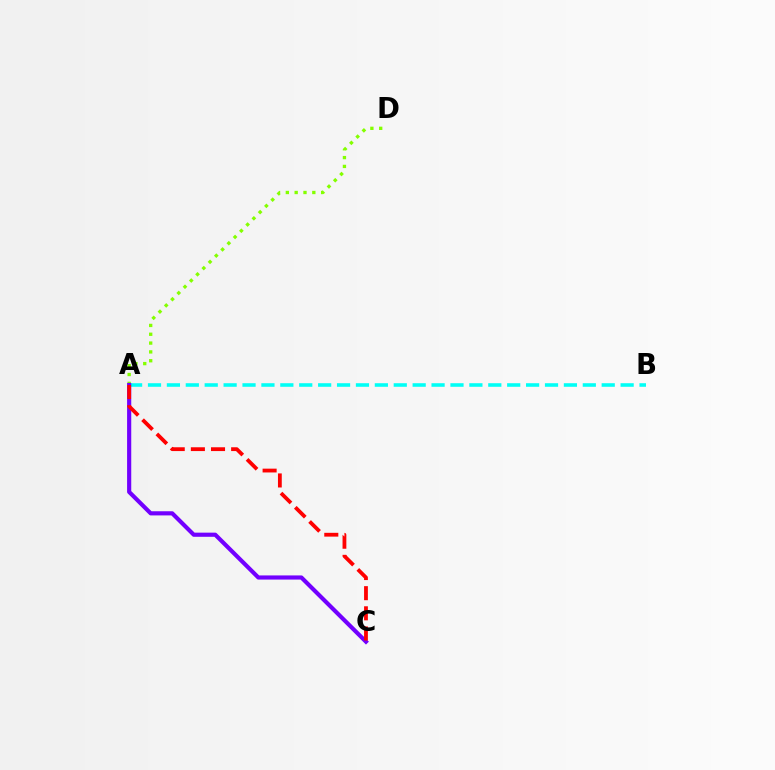{('A', 'B'): [{'color': '#00fff6', 'line_style': 'dashed', 'thickness': 2.57}], ('A', 'D'): [{'color': '#84ff00', 'line_style': 'dotted', 'thickness': 2.4}], ('A', 'C'): [{'color': '#7200ff', 'line_style': 'solid', 'thickness': 2.99}, {'color': '#ff0000', 'line_style': 'dashed', 'thickness': 2.74}]}